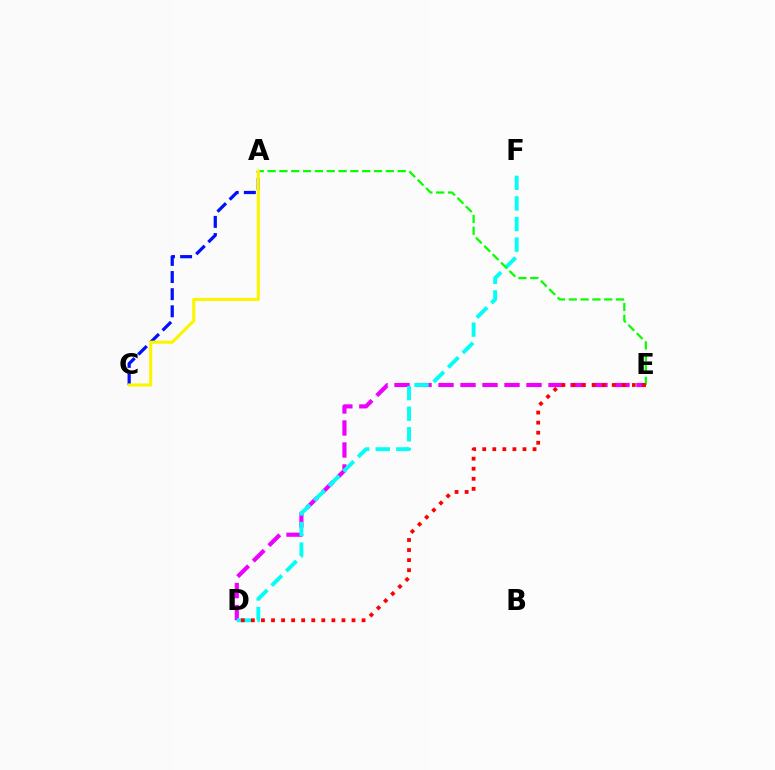{('D', 'E'): [{'color': '#ee00ff', 'line_style': 'dashed', 'thickness': 2.99}, {'color': '#ff0000', 'line_style': 'dotted', 'thickness': 2.73}], ('D', 'F'): [{'color': '#00fff6', 'line_style': 'dashed', 'thickness': 2.8}], ('A', 'E'): [{'color': '#08ff00', 'line_style': 'dashed', 'thickness': 1.61}], ('A', 'C'): [{'color': '#0010ff', 'line_style': 'dashed', 'thickness': 2.33}, {'color': '#fcf500', 'line_style': 'solid', 'thickness': 2.24}]}